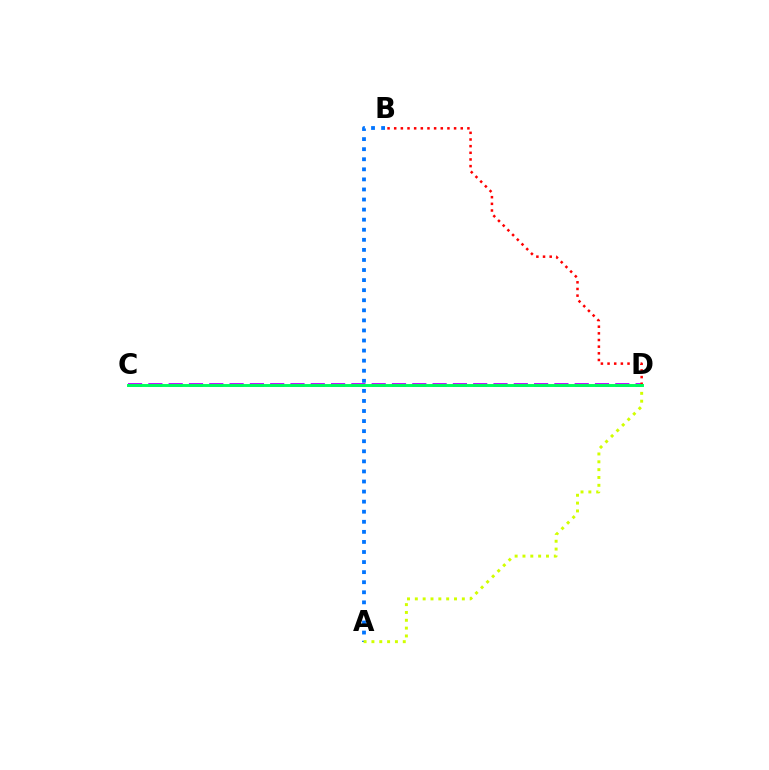{('A', 'B'): [{'color': '#0074ff', 'line_style': 'dotted', 'thickness': 2.74}], ('C', 'D'): [{'color': '#b900ff', 'line_style': 'dashed', 'thickness': 2.76}, {'color': '#00ff5c', 'line_style': 'solid', 'thickness': 2.11}], ('B', 'D'): [{'color': '#ff0000', 'line_style': 'dotted', 'thickness': 1.81}], ('A', 'D'): [{'color': '#d1ff00', 'line_style': 'dotted', 'thickness': 2.13}]}